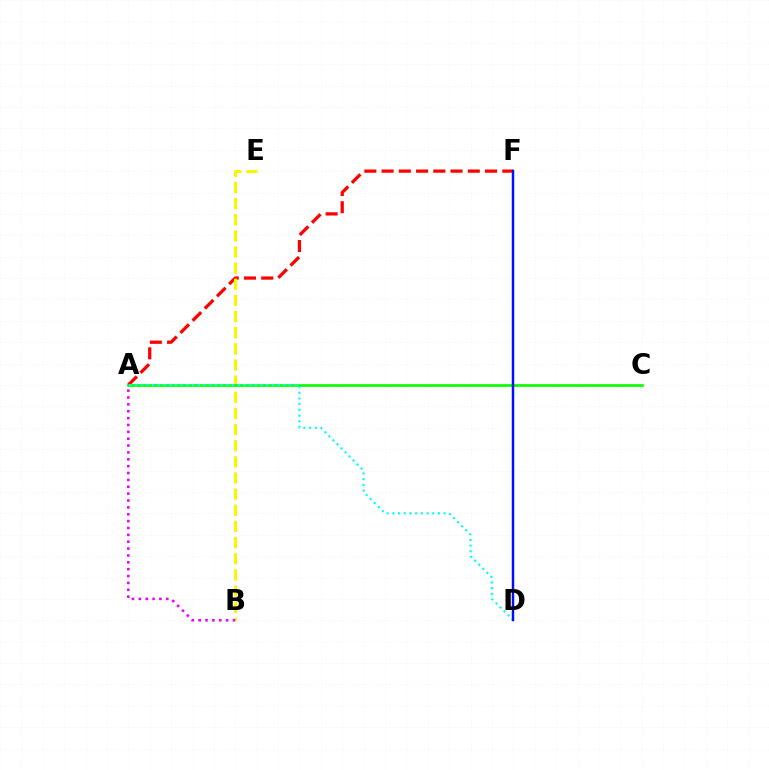{('A', 'F'): [{'color': '#ff0000', 'line_style': 'dashed', 'thickness': 2.34}], ('B', 'E'): [{'color': '#fcf500', 'line_style': 'dashed', 'thickness': 2.19}], ('A', 'C'): [{'color': '#08ff00', 'line_style': 'solid', 'thickness': 1.94}], ('A', 'D'): [{'color': '#00fff6', 'line_style': 'dotted', 'thickness': 1.55}], ('D', 'F'): [{'color': '#0010ff', 'line_style': 'solid', 'thickness': 1.77}], ('A', 'B'): [{'color': '#ee00ff', 'line_style': 'dotted', 'thickness': 1.87}]}